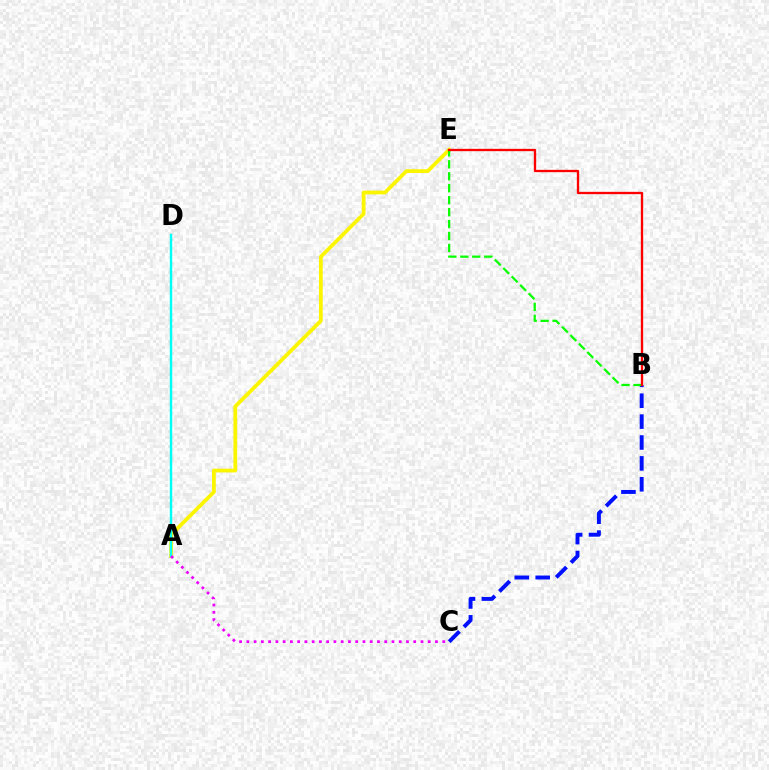{('A', 'E'): [{'color': '#fcf500', 'line_style': 'solid', 'thickness': 2.72}], ('B', 'C'): [{'color': '#0010ff', 'line_style': 'dashed', 'thickness': 2.84}], ('B', 'E'): [{'color': '#08ff00', 'line_style': 'dashed', 'thickness': 1.62}, {'color': '#ff0000', 'line_style': 'solid', 'thickness': 1.67}], ('A', 'D'): [{'color': '#00fff6', 'line_style': 'solid', 'thickness': 1.75}], ('A', 'C'): [{'color': '#ee00ff', 'line_style': 'dotted', 'thickness': 1.97}]}